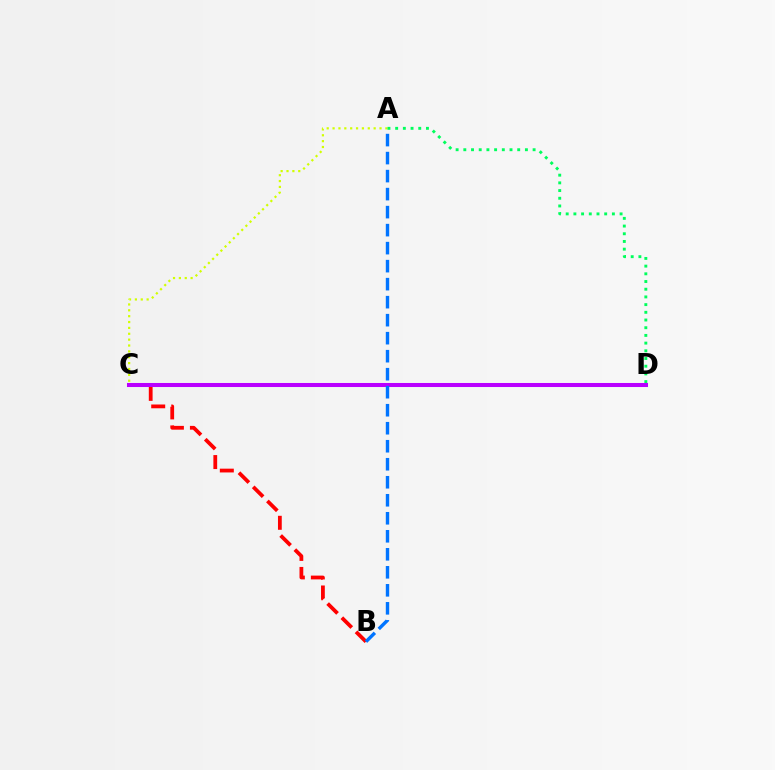{('A', 'C'): [{'color': '#d1ff00', 'line_style': 'dotted', 'thickness': 1.59}], ('A', 'D'): [{'color': '#00ff5c', 'line_style': 'dotted', 'thickness': 2.09}], ('B', 'C'): [{'color': '#ff0000', 'line_style': 'dashed', 'thickness': 2.72}], ('C', 'D'): [{'color': '#b900ff', 'line_style': 'solid', 'thickness': 2.91}], ('A', 'B'): [{'color': '#0074ff', 'line_style': 'dashed', 'thickness': 2.45}]}